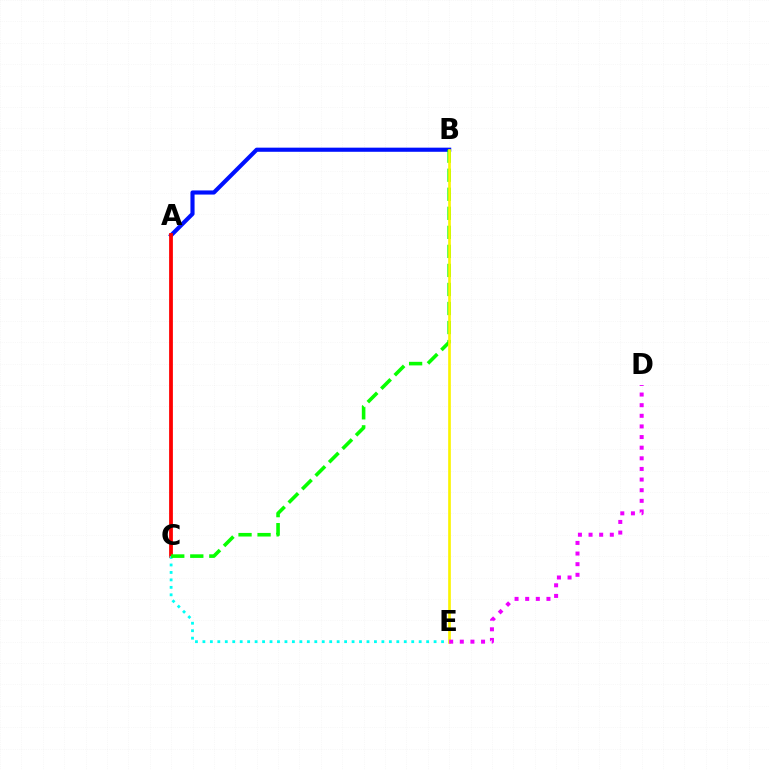{('A', 'B'): [{'color': '#0010ff', 'line_style': 'solid', 'thickness': 2.97}], ('A', 'C'): [{'color': '#ff0000', 'line_style': 'solid', 'thickness': 2.72}], ('C', 'E'): [{'color': '#00fff6', 'line_style': 'dotted', 'thickness': 2.03}], ('B', 'C'): [{'color': '#08ff00', 'line_style': 'dashed', 'thickness': 2.59}], ('B', 'E'): [{'color': '#fcf500', 'line_style': 'solid', 'thickness': 1.92}], ('D', 'E'): [{'color': '#ee00ff', 'line_style': 'dotted', 'thickness': 2.89}]}